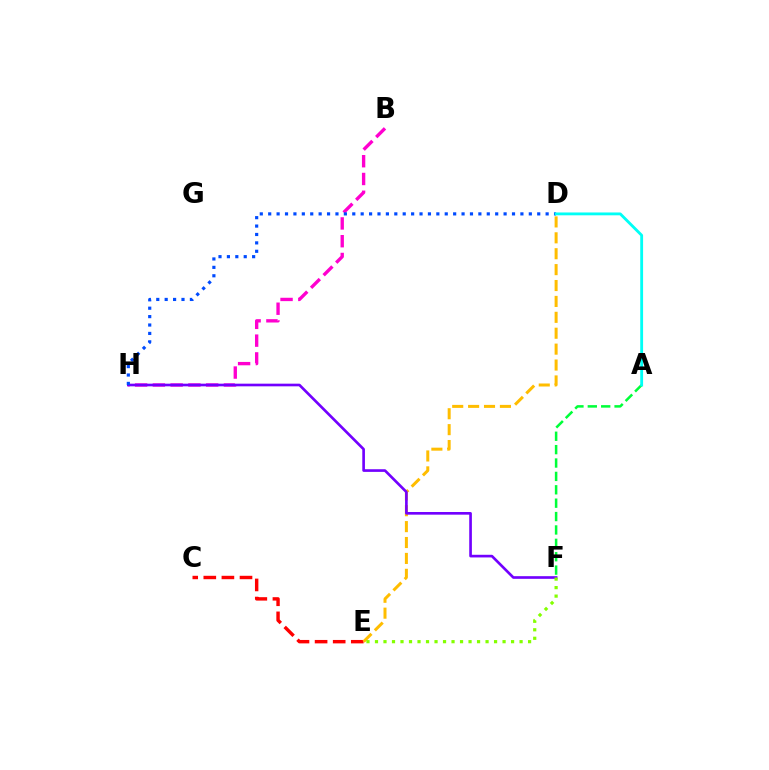{('C', 'E'): [{'color': '#ff0000', 'line_style': 'dashed', 'thickness': 2.46}], ('D', 'E'): [{'color': '#ffbd00', 'line_style': 'dashed', 'thickness': 2.16}], ('B', 'H'): [{'color': '#ff00cf', 'line_style': 'dashed', 'thickness': 2.41}], ('F', 'H'): [{'color': '#7200ff', 'line_style': 'solid', 'thickness': 1.91}], ('D', 'H'): [{'color': '#004bff', 'line_style': 'dotted', 'thickness': 2.28}], ('E', 'F'): [{'color': '#84ff00', 'line_style': 'dotted', 'thickness': 2.31}], ('A', 'F'): [{'color': '#00ff39', 'line_style': 'dashed', 'thickness': 1.82}], ('A', 'D'): [{'color': '#00fff6', 'line_style': 'solid', 'thickness': 2.05}]}